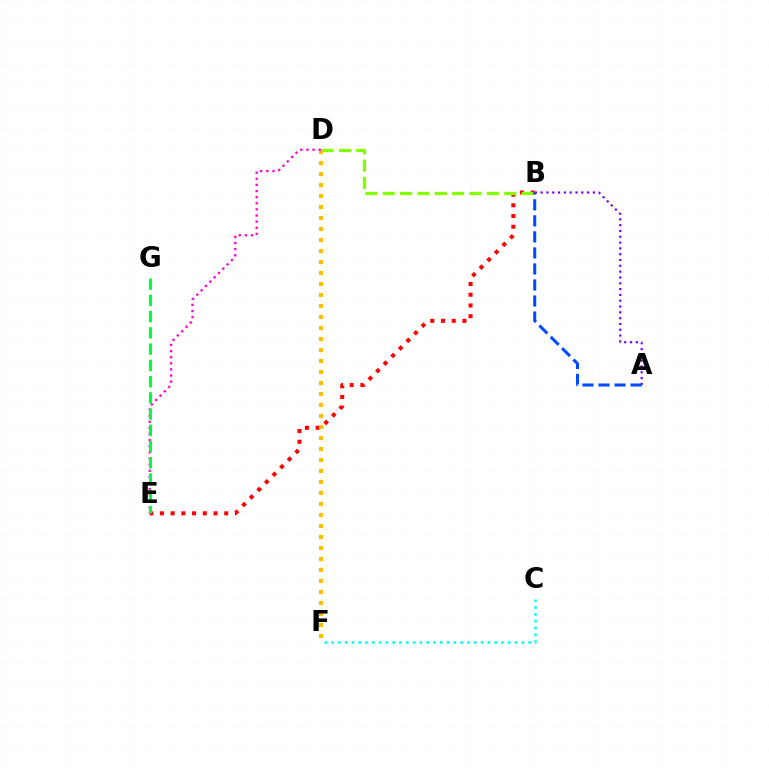{('C', 'F'): [{'color': '#00fff6', 'line_style': 'dotted', 'thickness': 1.85}], ('A', 'B'): [{'color': '#7200ff', 'line_style': 'dotted', 'thickness': 1.58}, {'color': '#004bff', 'line_style': 'dashed', 'thickness': 2.18}], ('B', 'E'): [{'color': '#ff0000', 'line_style': 'dotted', 'thickness': 2.91}], ('B', 'D'): [{'color': '#84ff00', 'line_style': 'dashed', 'thickness': 2.36}], ('D', 'F'): [{'color': '#ffbd00', 'line_style': 'dotted', 'thickness': 2.99}], ('D', 'E'): [{'color': '#ff00cf', 'line_style': 'dotted', 'thickness': 1.66}], ('E', 'G'): [{'color': '#00ff39', 'line_style': 'dashed', 'thickness': 2.21}]}